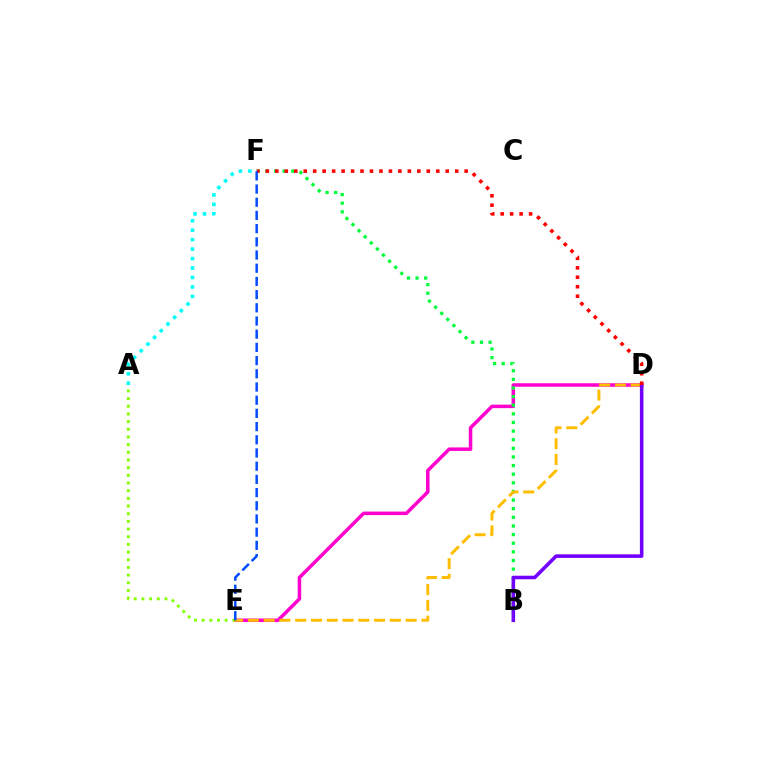{('D', 'E'): [{'color': '#ff00cf', 'line_style': 'solid', 'thickness': 2.53}, {'color': '#ffbd00', 'line_style': 'dashed', 'thickness': 2.14}], ('A', 'E'): [{'color': '#84ff00', 'line_style': 'dotted', 'thickness': 2.09}], ('B', 'F'): [{'color': '#00ff39', 'line_style': 'dotted', 'thickness': 2.34}], ('B', 'D'): [{'color': '#7200ff', 'line_style': 'solid', 'thickness': 2.57}], ('A', 'F'): [{'color': '#00fff6', 'line_style': 'dotted', 'thickness': 2.57}], ('D', 'F'): [{'color': '#ff0000', 'line_style': 'dotted', 'thickness': 2.57}], ('E', 'F'): [{'color': '#004bff', 'line_style': 'dashed', 'thickness': 1.79}]}